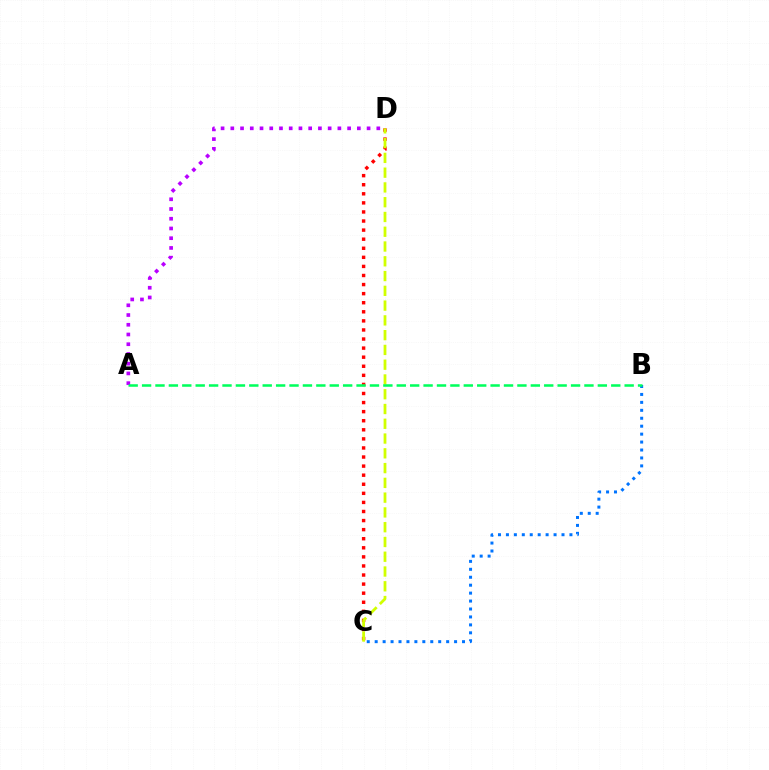{('A', 'D'): [{'color': '#b900ff', 'line_style': 'dotted', 'thickness': 2.64}], ('C', 'D'): [{'color': '#ff0000', 'line_style': 'dotted', 'thickness': 2.47}, {'color': '#d1ff00', 'line_style': 'dashed', 'thickness': 2.01}], ('B', 'C'): [{'color': '#0074ff', 'line_style': 'dotted', 'thickness': 2.16}], ('A', 'B'): [{'color': '#00ff5c', 'line_style': 'dashed', 'thickness': 1.82}]}